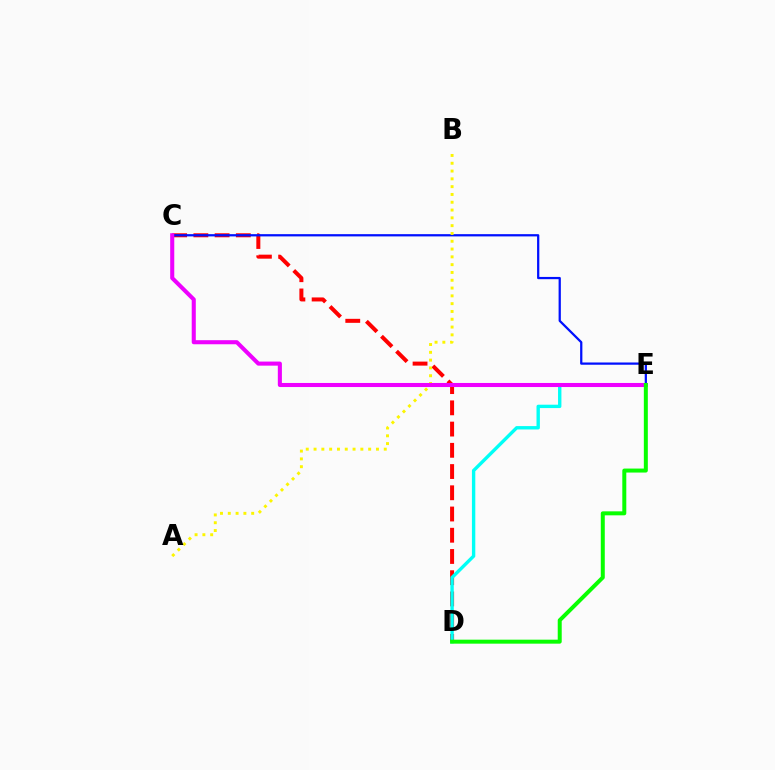{('C', 'D'): [{'color': '#ff0000', 'line_style': 'dashed', 'thickness': 2.88}], ('D', 'E'): [{'color': '#00fff6', 'line_style': 'solid', 'thickness': 2.43}, {'color': '#08ff00', 'line_style': 'solid', 'thickness': 2.87}], ('C', 'E'): [{'color': '#0010ff', 'line_style': 'solid', 'thickness': 1.62}, {'color': '#ee00ff', 'line_style': 'solid', 'thickness': 2.93}], ('A', 'B'): [{'color': '#fcf500', 'line_style': 'dotted', 'thickness': 2.12}]}